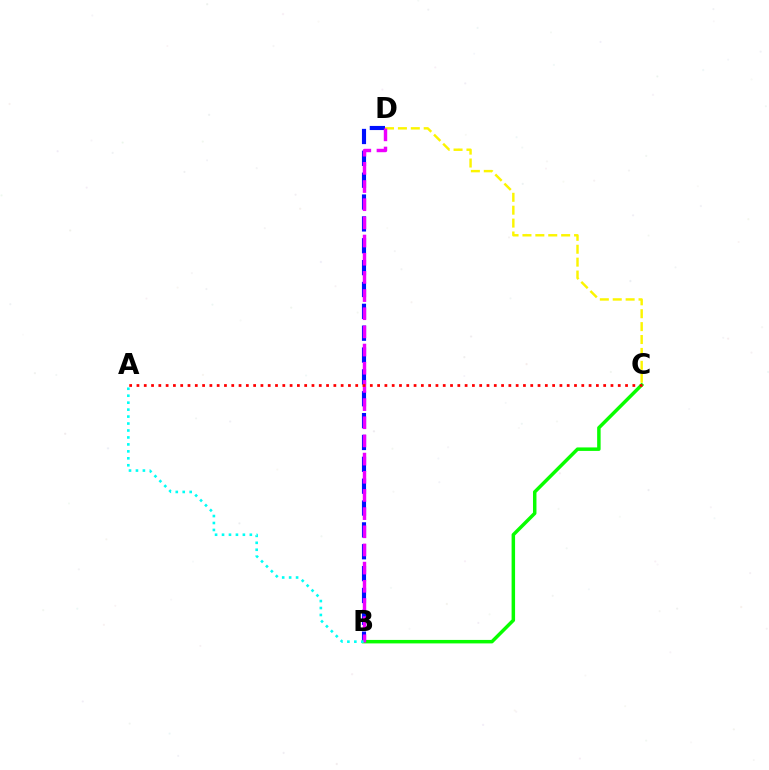{('B', 'D'): [{'color': '#0010ff', 'line_style': 'dashed', 'thickness': 2.97}, {'color': '#ee00ff', 'line_style': 'dashed', 'thickness': 2.47}], ('B', 'C'): [{'color': '#08ff00', 'line_style': 'solid', 'thickness': 2.5}], ('C', 'D'): [{'color': '#fcf500', 'line_style': 'dashed', 'thickness': 1.75}], ('A', 'B'): [{'color': '#00fff6', 'line_style': 'dotted', 'thickness': 1.89}], ('A', 'C'): [{'color': '#ff0000', 'line_style': 'dotted', 'thickness': 1.98}]}